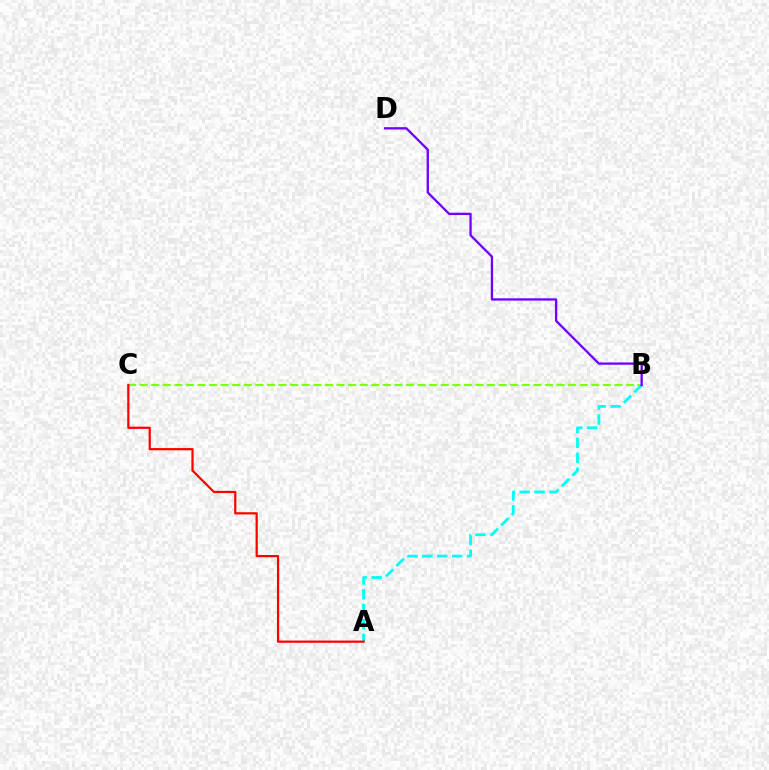{('B', 'C'): [{'color': '#84ff00', 'line_style': 'dashed', 'thickness': 1.57}], ('A', 'B'): [{'color': '#00fff6', 'line_style': 'dashed', 'thickness': 2.02}], ('A', 'C'): [{'color': '#ff0000', 'line_style': 'solid', 'thickness': 1.6}], ('B', 'D'): [{'color': '#7200ff', 'line_style': 'solid', 'thickness': 1.66}]}